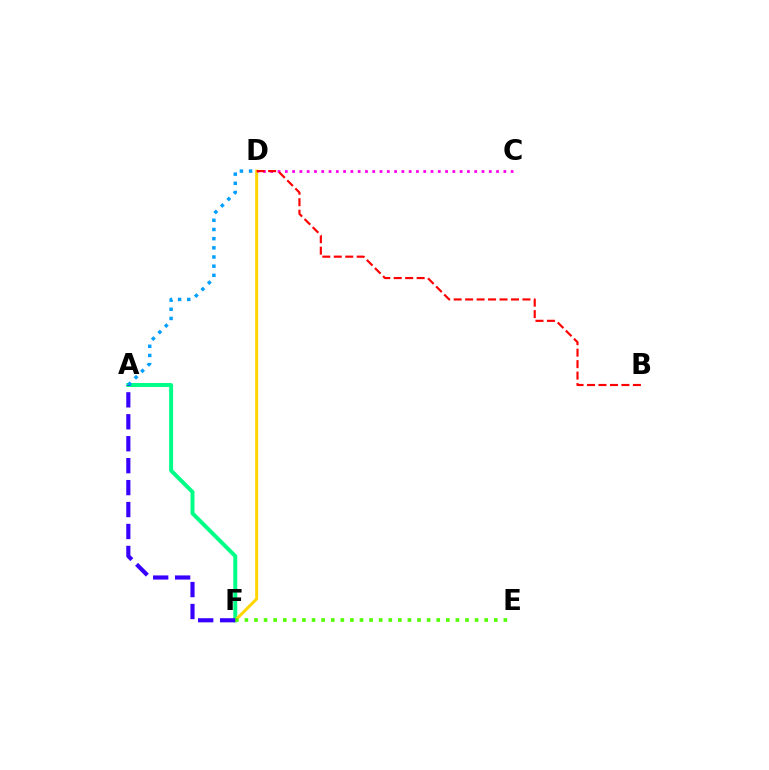{('A', 'F'): [{'color': '#00ff86', 'line_style': 'solid', 'thickness': 2.85}, {'color': '#3700ff', 'line_style': 'dashed', 'thickness': 2.98}], ('D', 'F'): [{'color': '#ffd500', 'line_style': 'solid', 'thickness': 2.15}], ('C', 'D'): [{'color': '#ff00ed', 'line_style': 'dotted', 'thickness': 1.98}], ('A', 'D'): [{'color': '#009eff', 'line_style': 'dotted', 'thickness': 2.49}], ('B', 'D'): [{'color': '#ff0000', 'line_style': 'dashed', 'thickness': 1.56}], ('E', 'F'): [{'color': '#4fff00', 'line_style': 'dotted', 'thickness': 2.61}]}